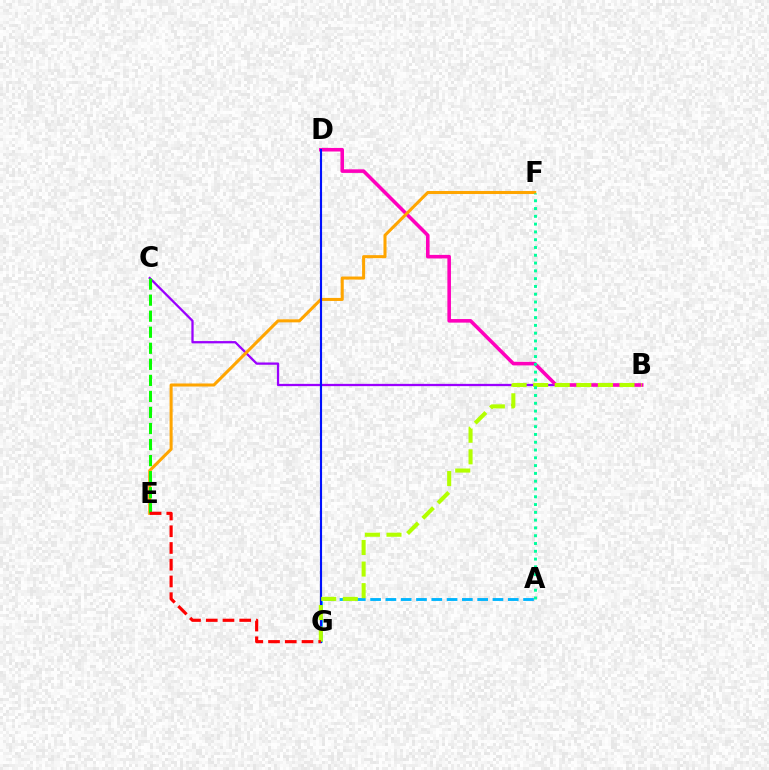{('B', 'C'): [{'color': '#9b00ff', 'line_style': 'solid', 'thickness': 1.64}], ('B', 'D'): [{'color': '#ff00bd', 'line_style': 'solid', 'thickness': 2.57}], ('E', 'F'): [{'color': '#ffa500', 'line_style': 'solid', 'thickness': 2.19}], ('A', 'G'): [{'color': '#00b5ff', 'line_style': 'dashed', 'thickness': 2.08}], ('C', 'E'): [{'color': '#08ff00', 'line_style': 'dashed', 'thickness': 2.18}], ('D', 'G'): [{'color': '#0010ff', 'line_style': 'solid', 'thickness': 1.53}], ('B', 'G'): [{'color': '#b3ff00', 'line_style': 'dashed', 'thickness': 2.93}], ('A', 'F'): [{'color': '#00ff9d', 'line_style': 'dotted', 'thickness': 2.12}], ('E', 'G'): [{'color': '#ff0000', 'line_style': 'dashed', 'thickness': 2.27}]}